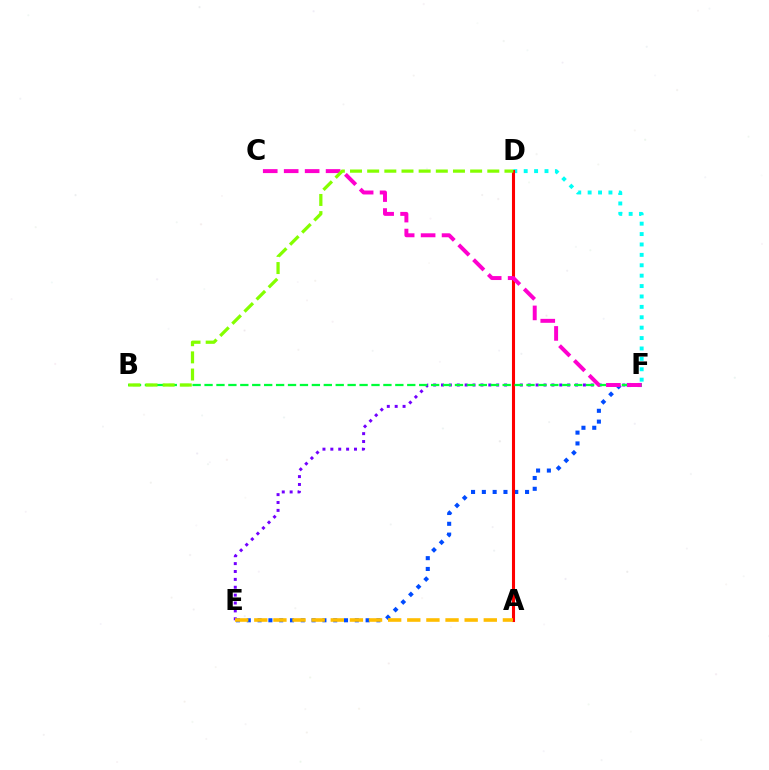{('E', 'F'): [{'color': '#7200ff', 'line_style': 'dotted', 'thickness': 2.14}, {'color': '#004bff', 'line_style': 'dotted', 'thickness': 2.94}], ('D', 'F'): [{'color': '#00fff6', 'line_style': 'dotted', 'thickness': 2.83}], ('A', 'D'): [{'color': '#ff0000', 'line_style': 'solid', 'thickness': 2.22}], ('B', 'F'): [{'color': '#00ff39', 'line_style': 'dashed', 'thickness': 1.62}], ('A', 'E'): [{'color': '#ffbd00', 'line_style': 'dashed', 'thickness': 2.6}], ('C', 'F'): [{'color': '#ff00cf', 'line_style': 'dashed', 'thickness': 2.85}], ('B', 'D'): [{'color': '#84ff00', 'line_style': 'dashed', 'thickness': 2.33}]}